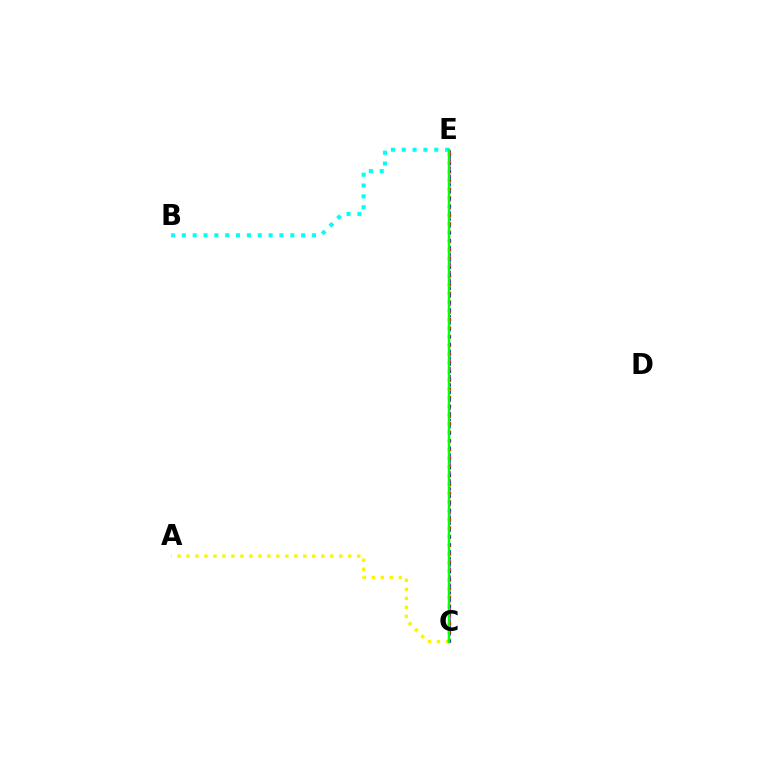{('A', 'C'): [{'color': '#fcf500', 'line_style': 'dotted', 'thickness': 2.44}], ('B', 'E'): [{'color': '#00fff6', 'line_style': 'dotted', 'thickness': 2.95}], ('C', 'E'): [{'color': '#ee00ff', 'line_style': 'dotted', 'thickness': 2.18}, {'color': '#ff0000', 'line_style': 'dotted', 'thickness': 2.36}, {'color': '#0010ff', 'line_style': 'dotted', 'thickness': 1.88}, {'color': '#08ff00', 'line_style': 'solid', 'thickness': 1.8}]}